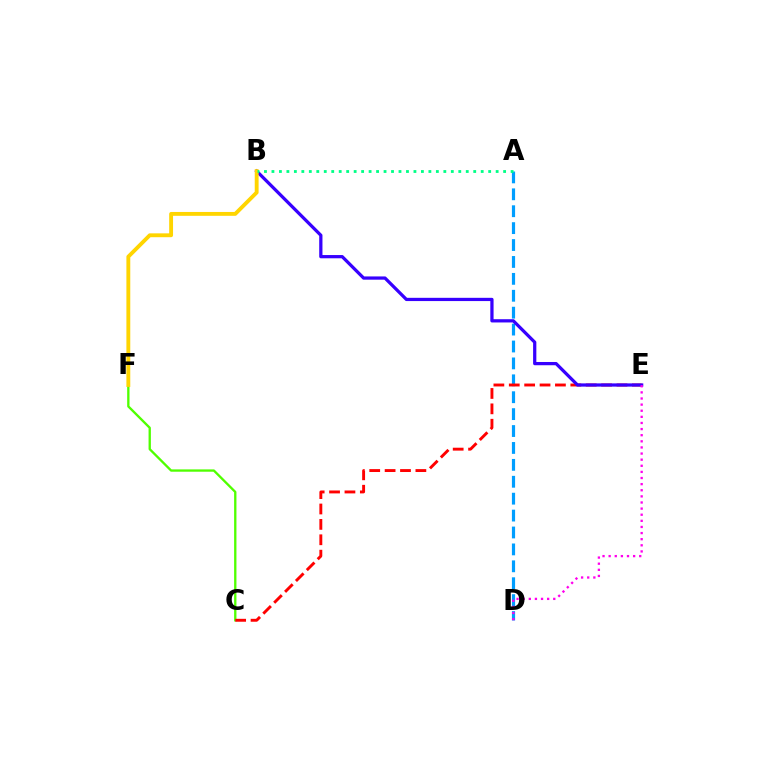{('A', 'D'): [{'color': '#009eff', 'line_style': 'dashed', 'thickness': 2.3}], ('C', 'F'): [{'color': '#4fff00', 'line_style': 'solid', 'thickness': 1.68}], ('C', 'E'): [{'color': '#ff0000', 'line_style': 'dashed', 'thickness': 2.09}], ('B', 'E'): [{'color': '#3700ff', 'line_style': 'solid', 'thickness': 2.34}], ('B', 'F'): [{'color': '#ffd500', 'line_style': 'solid', 'thickness': 2.78}], ('A', 'B'): [{'color': '#00ff86', 'line_style': 'dotted', 'thickness': 2.03}], ('D', 'E'): [{'color': '#ff00ed', 'line_style': 'dotted', 'thickness': 1.66}]}